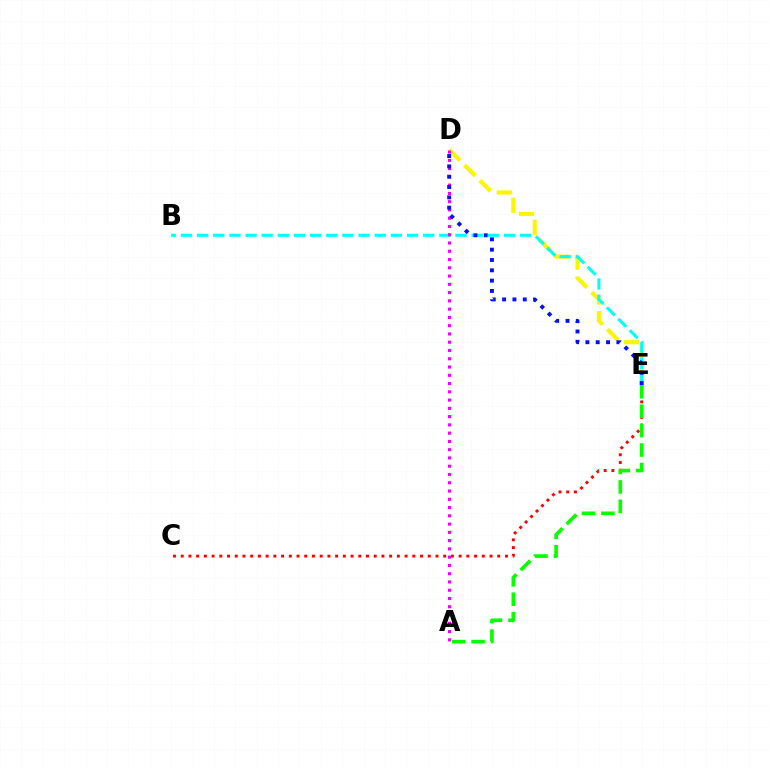{('D', 'E'): [{'color': '#fcf500', 'line_style': 'dashed', 'thickness': 2.95}, {'color': '#0010ff', 'line_style': 'dotted', 'thickness': 2.8}], ('C', 'E'): [{'color': '#ff0000', 'line_style': 'dotted', 'thickness': 2.1}], ('B', 'E'): [{'color': '#00fff6', 'line_style': 'dashed', 'thickness': 2.19}], ('A', 'D'): [{'color': '#ee00ff', 'line_style': 'dotted', 'thickness': 2.25}], ('A', 'E'): [{'color': '#08ff00', 'line_style': 'dashed', 'thickness': 2.64}]}